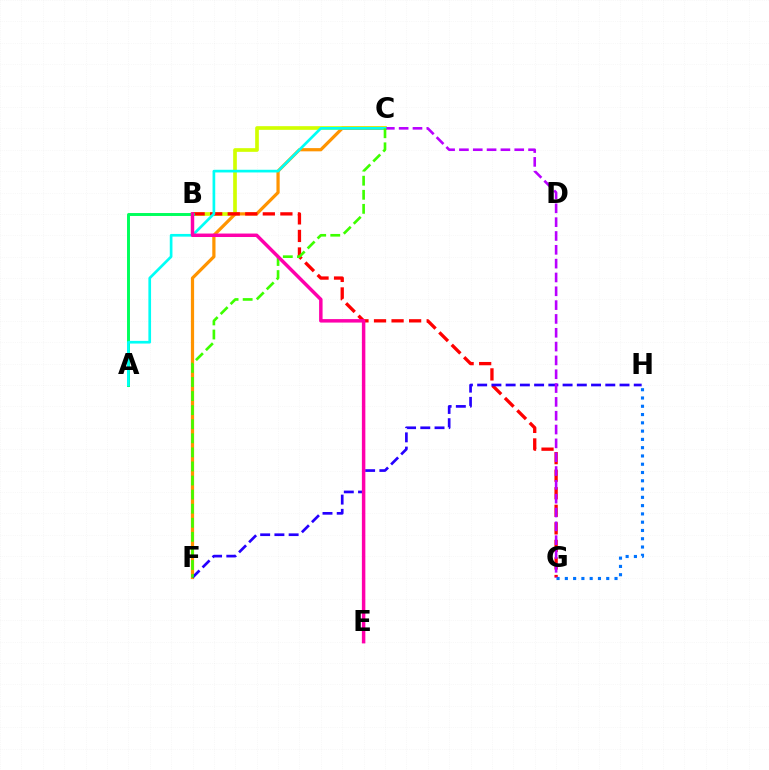{('B', 'C'): [{'color': '#d1ff00', 'line_style': 'solid', 'thickness': 2.65}], ('C', 'F'): [{'color': '#ff9400', 'line_style': 'solid', 'thickness': 2.32}, {'color': '#3dff00', 'line_style': 'dashed', 'thickness': 1.91}], ('B', 'G'): [{'color': '#ff0000', 'line_style': 'dashed', 'thickness': 2.38}], ('G', 'H'): [{'color': '#0074ff', 'line_style': 'dotted', 'thickness': 2.25}], ('A', 'B'): [{'color': '#00ff5c', 'line_style': 'solid', 'thickness': 2.13}], ('F', 'H'): [{'color': '#2500ff', 'line_style': 'dashed', 'thickness': 1.93}], ('C', 'G'): [{'color': '#b900ff', 'line_style': 'dashed', 'thickness': 1.88}], ('A', 'C'): [{'color': '#00fff6', 'line_style': 'solid', 'thickness': 1.93}], ('B', 'E'): [{'color': '#ff00ac', 'line_style': 'solid', 'thickness': 2.5}]}